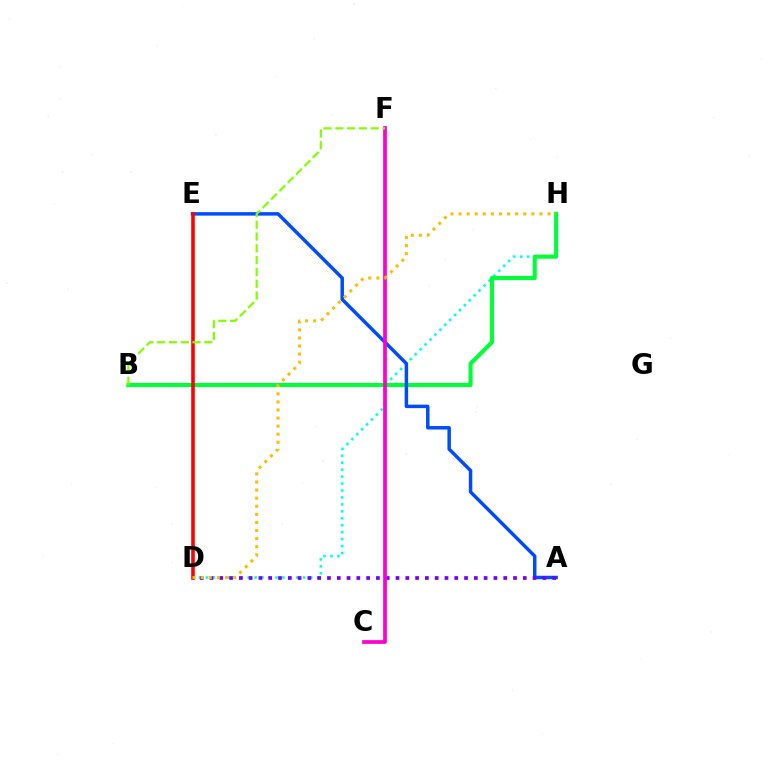{('D', 'H'): [{'color': '#00fff6', 'line_style': 'dotted', 'thickness': 1.89}, {'color': '#ffbd00', 'line_style': 'dotted', 'thickness': 2.2}], ('B', 'H'): [{'color': '#00ff39', 'line_style': 'solid', 'thickness': 2.96}], ('A', 'E'): [{'color': '#004bff', 'line_style': 'solid', 'thickness': 2.5}], ('A', 'D'): [{'color': '#7200ff', 'line_style': 'dotted', 'thickness': 2.66}], ('C', 'F'): [{'color': '#ff00cf', 'line_style': 'solid', 'thickness': 2.69}], ('D', 'E'): [{'color': '#ff0000', 'line_style': 'solid', 'thickness': 2.58}], ('B', 'F'): [{'color': '#84ff00', 'line_style': 'dashed', 'thickness': 1.6}]}